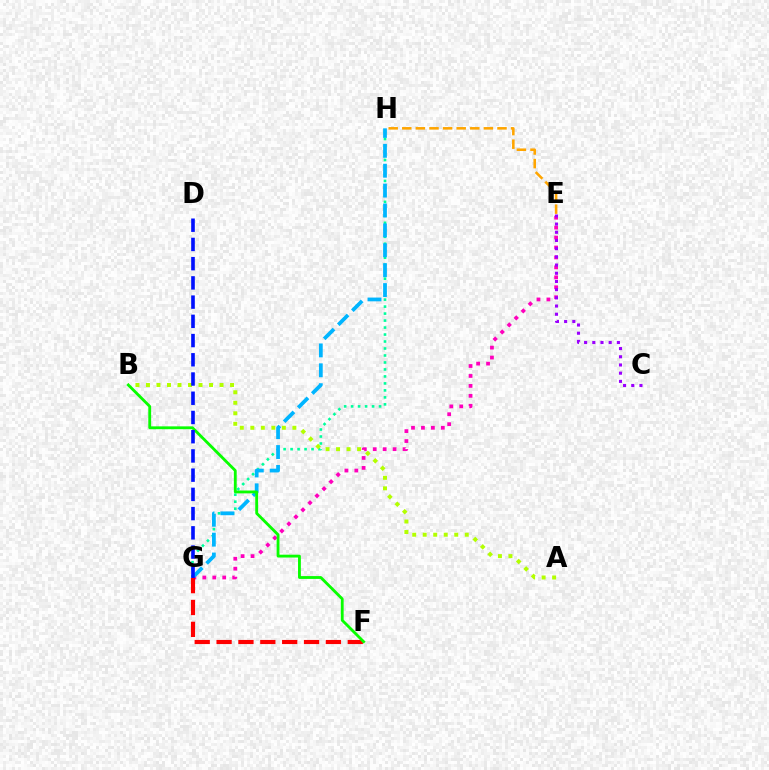{('G', 'H'): [{'color': '#00ff9d', 'line_style': 'dotted', 'thickness': 1.9}, {'color': '#00b5ff', 'line_style': 'dashed', 'thickness': 2.7}], ('E', 'G'): [{'color': '#ff00bd', 'line_style': 'dotted', 'thickness': 2.7}], ('F', 'G'): [{'color': '#ff0000', 'line_style': 'dashed', 'thickness': 2.97}], ('A', 'B'): [{'color': '#b3ff00', 'line_style': 'dotted', 'thickness': 2.86}], ('C', 'E'): [{'color': '#9b00ff', 'line_style': 'dotted', 'thickness': 2.23}], ('B', 'F'): [{'color': '#08ff00', 'line_style': 'solid', 'thickness': 2.04}], ('E', 'H'): [{'color': '#ffa500', 'line_style': 'dashed', 'thickness': 1.85}], ('D', 'G'): [{'color': '#0010ff', 'line_style': 'dashed', 'thickness': 2.61}]}